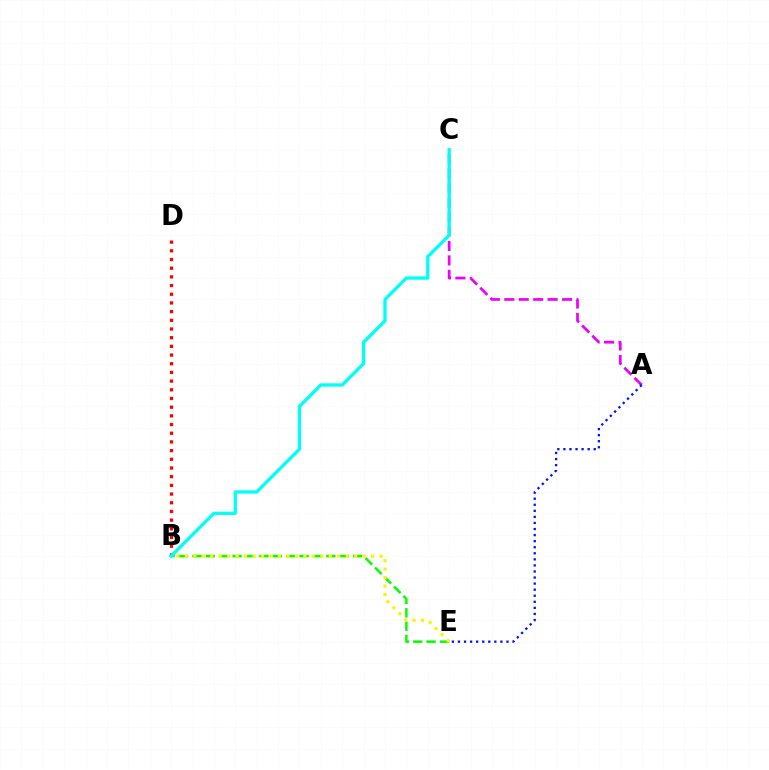{('B', 'D'): [{'color': '#ff0000', 'line_style': 'dotted', 'thickness': 2.36}], ('A', 'C'): [{'color': '#ee00ff', 'line_style': 'dashed', 'thickness': 1.96}], ('B', 'E'): [{'color': '#08ff00', 'line_style': 'dashed', 'thickness': 1.82}, {'color': '#fcf500', 'line_style': 'dotted', 'thickness': 2.3}], ('B', 'C'): [{'color': '#00fff6', 'line_style': 'solid', 'thickness': 2.39}], ('A', 'E'): [{'color': '#0010ff', 'line_style': 'dotted', 'thickness': 1.65}]}